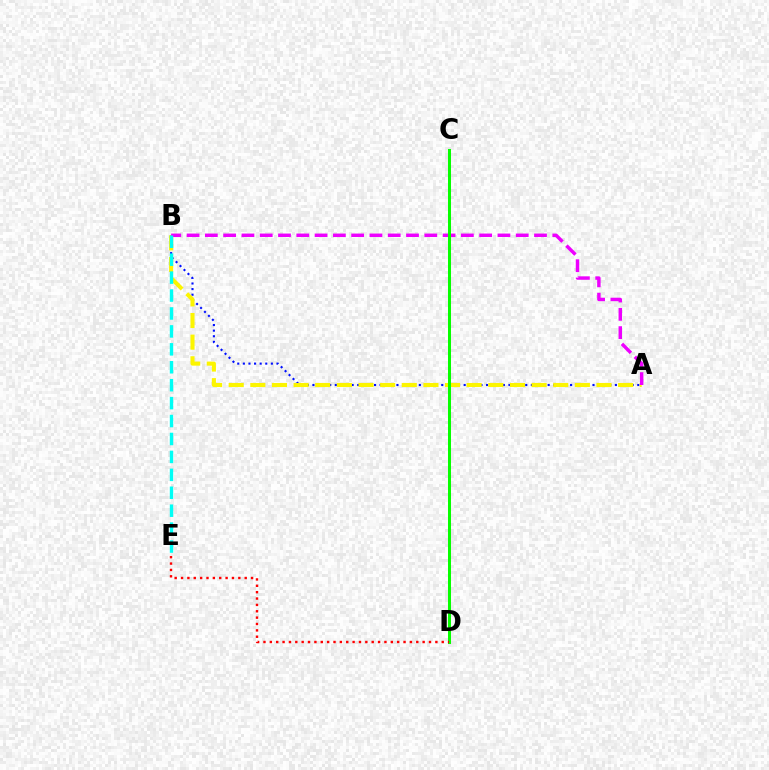{('A', 'B'): [{'color': '#0010ff', 'line_style': 'dotted', 'thickness': 1.52}, {'color': '#fcf500', 'line_style': 'dashed', 'thickness': 2.94}, {'color': '#ee00ff', 'line_style': 'dashed', 'thickness': 2.48}], ('C', 'D'): [{'color': '#08ff00', 'line_style': 'solid', 'thickness': 2.17}], ('B', 'E'): [{'color': '#00fff6', 'line_style': 'dashed', 'thickness': 2.44}], ('D', 'E'): [{'color': '#ff0000', 'line_style': 'dotted', 'thickness': 1.73}]}